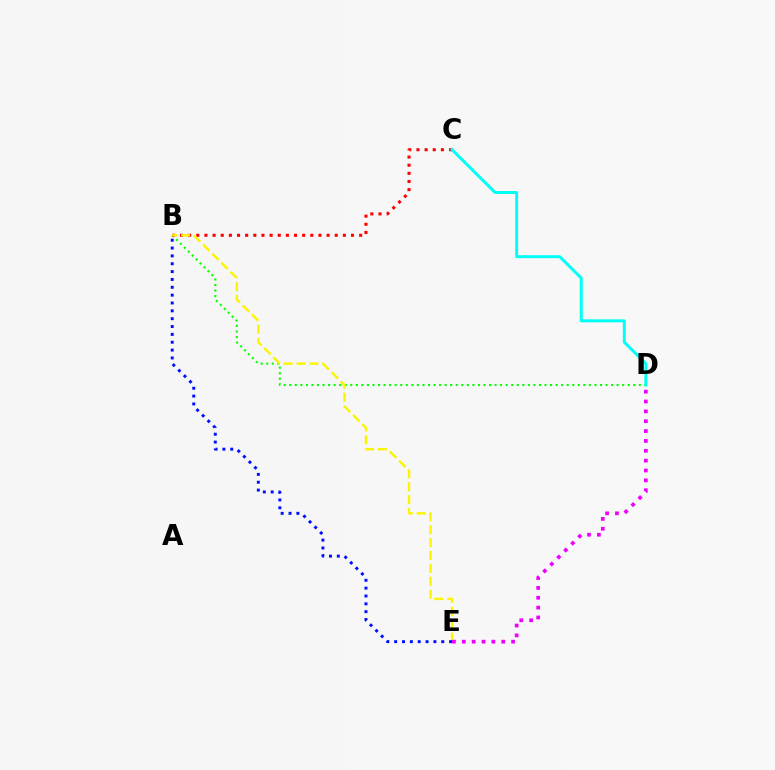{('B', 'D'): [{'color': '#08ff00', 'line_style': 'dotted', 'thickness': 1.51}], ('B', 'C'): [{'color': '#ff0000', 'line_style': 'dotted', 'thickness': 2.21}], ('B', 'E'): [{'color': '#fcf500', 'line_style': 'dashed', 'thickness': 1.75}, {'color': '#0010ff', 'line_style': 'dotted', 'thickness': 2.13}], ('C', 'D'): [{'color': '#00fff6', 'line_style': 'solid', 'thickness': 2.14}], ('D', 'E'): [{'color': '#ee00ff', 'line_style': 'dotted', 'thickness': 2.68}]}